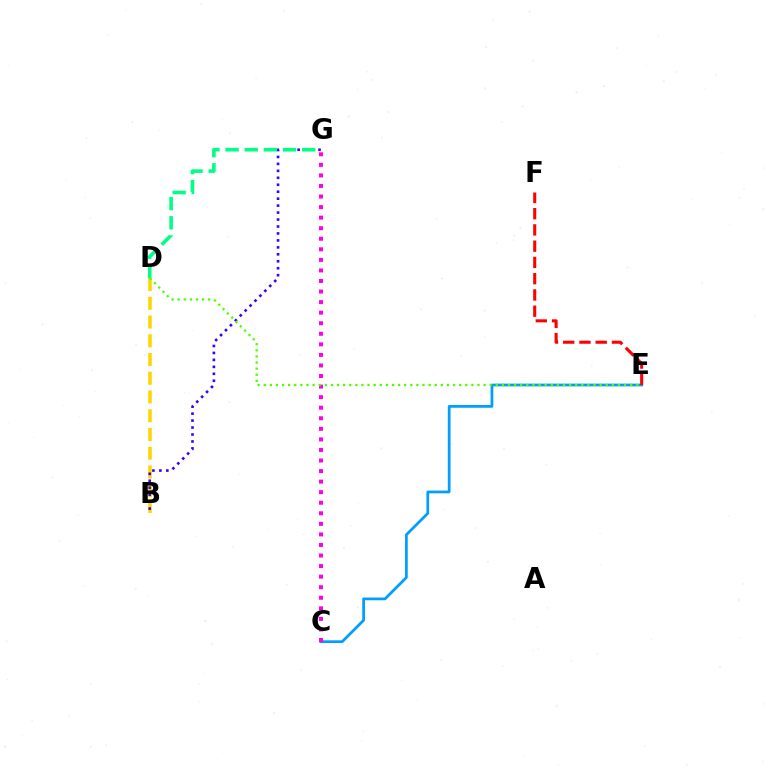{('B', 'D'): [{'color': '#ffd500', 'line_style': 'dashed', 'thickness': 2.55}], ('B', 'G'): [{'color': '#3700ff', 'line_style': 'dotted', 'thickness': 1.89}], ('C', 'E'): [{'color': '#009eff', 'line_style': 'solid', 'thickness': 1.97}], ('C', 'G'): [{'color': '#ff00ed', 'line_style': 'dotted', 'thickness': 2.87}], ('E', 'F'): [{'color': '#ff0000', 'line_style': 'dashed', 'thickness': 2.21}], ('D', 'G'): [{'color': '#00ff86', 'line_style': 'dashed', 'thickness': 2.6}], ('D', 'E'): [{'color': '#4fff00', 'line_style': 'dotted', 'thickness': 1.66}]}